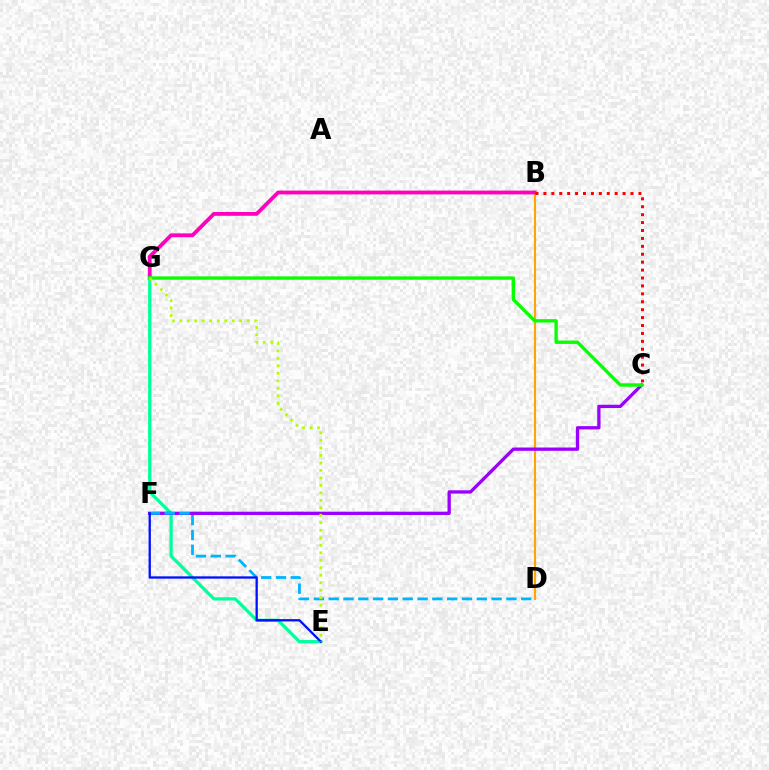{('B', 'D'): [{'color': '#ffa500', 'line_style': 'solid', 'thickness': 1.52}], ('B', 'G'): [{'color': '#ff00bd', 'line_style': 'solid', 'thickness': 2.74}], ('E', 'G'): [{'color': '#00ff9d', 'line_style': 'solid', 'thickness': 2.33}, {'color': '#b3ff00', 'line_style': 'dotted', 'thickness': 2.03}], ('C', 'F'): [{'color': '#9b00ff', 'line_style': 'solid', 'thickness': 2.37}], ('D', 'F'): [{'color': '#00b5ff', 'line_style': 'dashed', 'thickness': 2.01}], ('C', 'G'): [{'color': '#08ff00', 'line_style': 'solid', 'thickness': 2.42}], ('B', 'C'): [{'color': '#ff0000', 'line_style': 'dotted', 'thickness': 2.15}], ('E', 'F'): [{'color': '#0010ff', 'line_style': 'solid', 'thickness': 1.66}]}